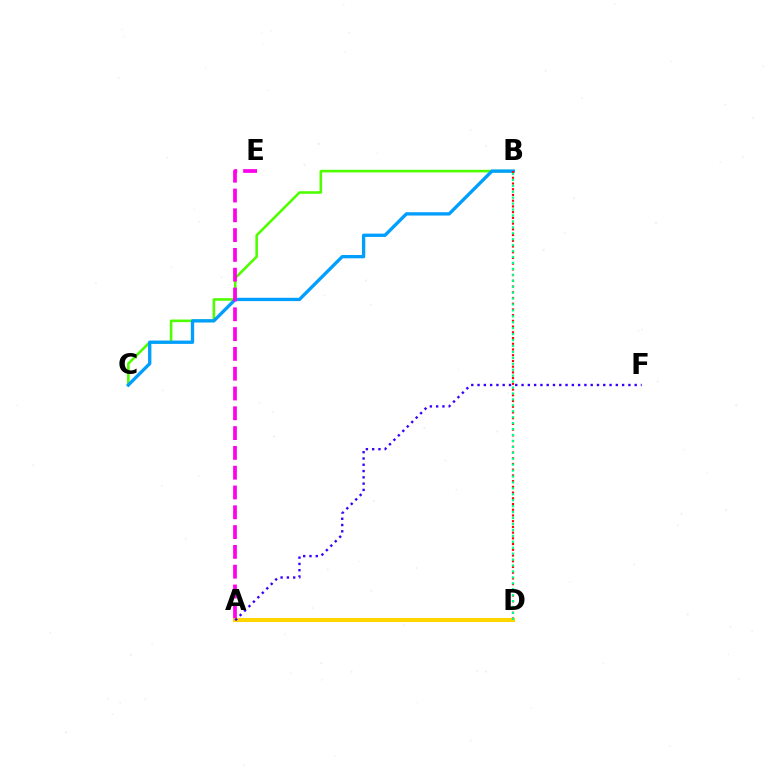{('B', 'C'): [{'color': '#4fff00', 'line_style': 'solid', 'thickness': 1.87}, {'color': '#009eff', 'line_style': 'solid', 'thickness': 2.38}], ('A', 'D'): [{'color': '#ffd500', 'line_style': 'solid', 'thickness': 2.92}], ('B', 'D'): [{'color': '#ff0000', 'line_style': 'dotted', 'thickness': 1.55}, {'color': '#00ff86', 'line_style': 'dotted', 'thickness': 1.61}], ('A', 'E'): [{'color': '#ff00ed', 'line_style': 'dashed', 'thickness': 2.69}], ('A', 'F'): [{'color': '#3700ff', 'line_style': 'dotted', 'thickness': 1.71}]}